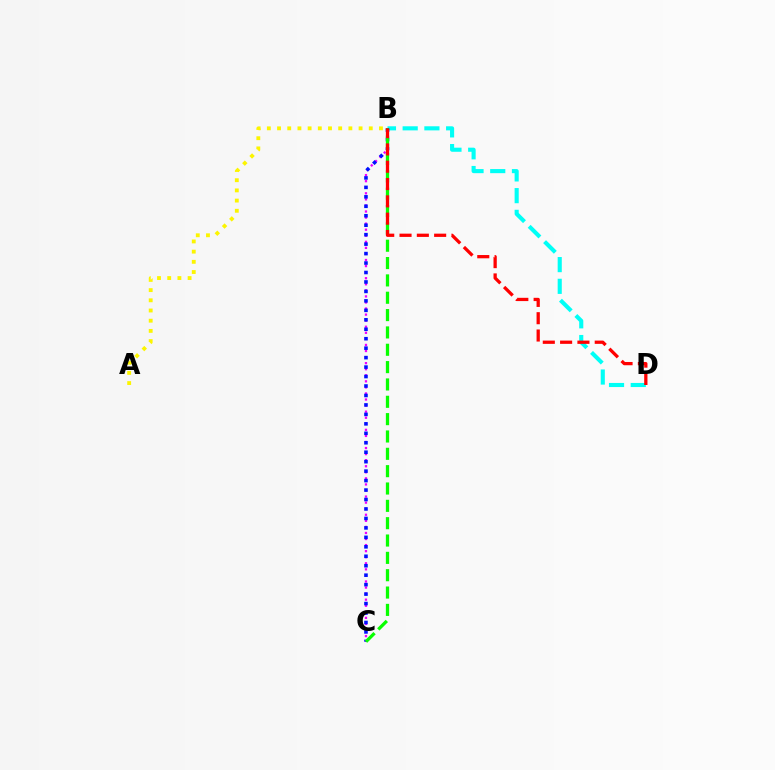{('A', 'B'): [{'color': '#fcf500', 'line_style': 'dotted', 'thickness': 2.77}], ('B', 'C'): [{'color': '#ee00ff', 'line_style': 'dotted', 'thickness': 1.65}, {'color': '#0010ff', 'line_style': 'dotted', 'thickness': 2.57}, {'color': '#08ff00', 'line_style': 'dashed', 'thickness': 2.36}], ('B', 'D'): [{'color': '#00fff6', 'line_style': 'dashed', 'thickness': 2.95}, {'color': '#ff0000', 'line_style': 'dashed', 'thickness': 2.35}]}